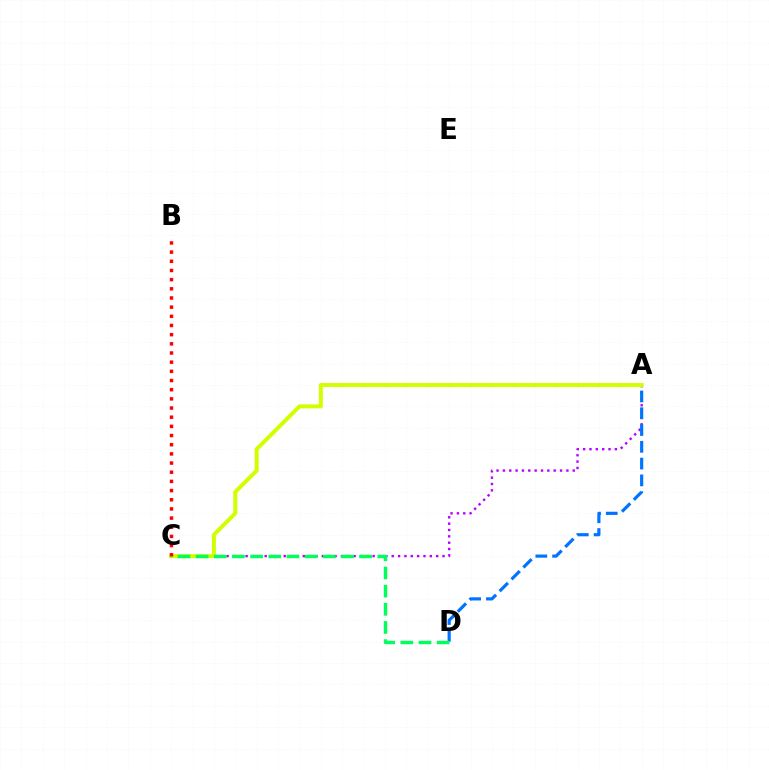{('A', 'C'): [{'color': '#b900ff', 'line_style': 'dotted', 'thickness': 1.73}, {'color': '#d1ff00', 'line_style': 'solid', 'thickness': 2.89}], ('A', 'D'): [{'color': '#0074ff', 'line_style': 'dashed', 'thickness': 2.28}], ('C', 'D'): [{'color': '#00ff5c', 'line_style': 'dashed', 'thickness': 2.47}], ('B', 'C'): [{'color': '#ff0000', 'line_style': 'dotted', 'thickness': 2.49}]}